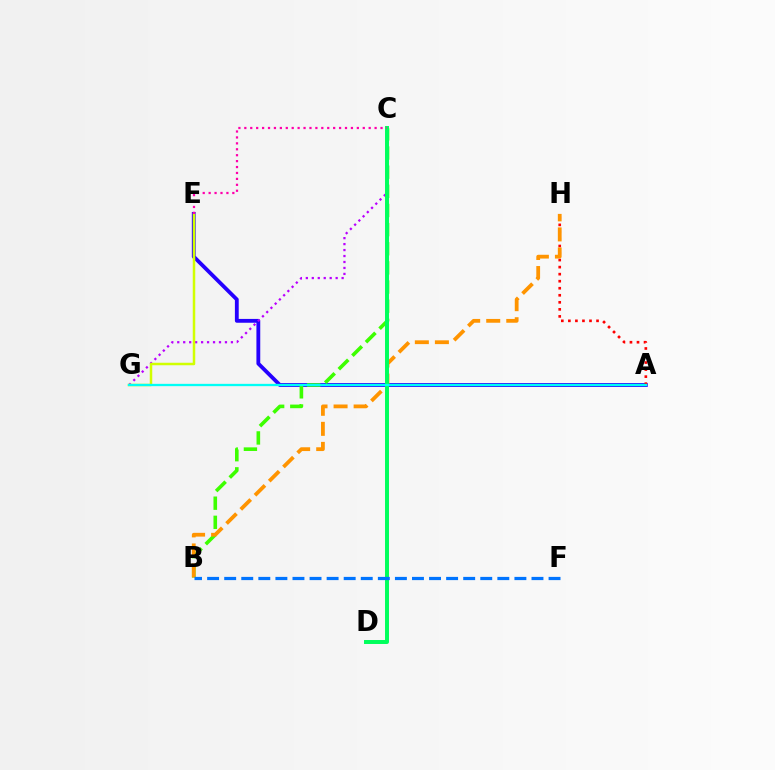{('A', 'E'): [{'color': '#2500ff', 'line_style': 'solid', 'thickness': 2.75}], ('B', 'C'): [{'color': '#3dff00', 'line_style': 'dashed', 'thickness': 2.6}], ('A', 'H'): [{'color': '#ff0000', 'line_style': 'dotted', 'thickness': 1.91}], ('B', 'H'): [{'color': '#ff9400', 'line_style': 'dashed', 'thickness': 2.72}], ('C', 'G'): [{'color': '#b900ff', 'line_style': 'dotted', 'thickness': 1.62}], ('C', 'D'): [{'color': '#00ff5c', 'line_style': 'solid', 'thickness': 2.85}], ('E', 'G'): [{'color': '#d1ff00', 'line_style': 'solid', 'thickness': 1.79}], ('A', 'G'): [{'color': '#00fff6', 'line_style': 'solid', 'thickness': 1.66}], ('B', 'F'): [{'color': '#0074ff', 'line_style': 'dashed', 'thickness': 2.32}], ('C', 'E'): [{'color': '#ff00ac', 'line_style': 'dotted', 'thickness': 1.61}]}